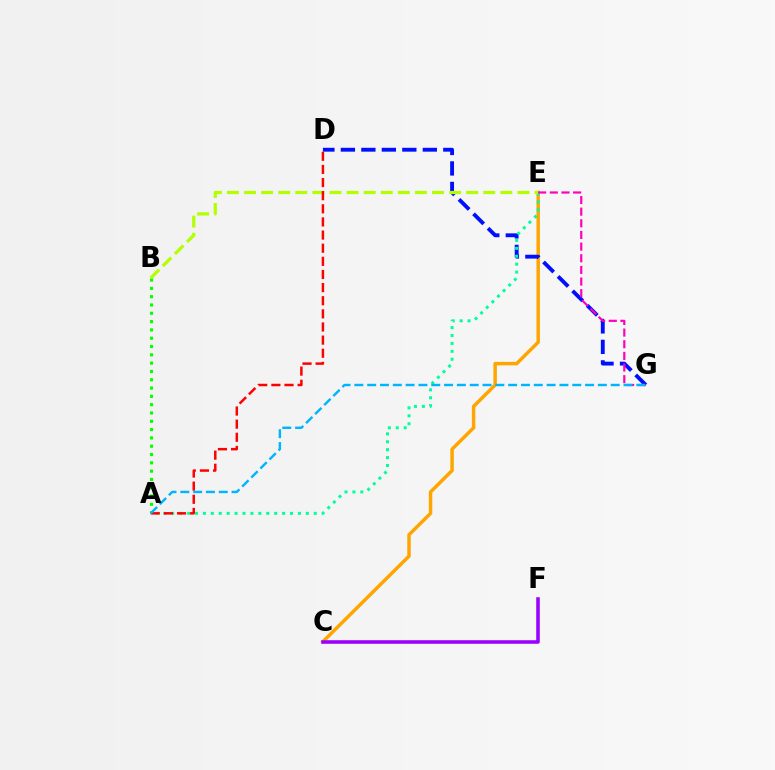{('A', 'B'): [{'color': '#08ff00', 'line_style': 'dotted', 'thickness': 2.26}], ('C', 'E'): [{'color': '#ffa500', 'line_style': 'solid', 'thickness': 2.5}], ('D', 'G'): [{'color': '#0010ff', 'line_style': 'dashed', 'thickness': 2.78}], ('A', 'E'): [{'color': '#00ff9d', 'line_style': 'dotted', 'thickness': 2.15}], ('C', 'F'): [{'color': '#9b00ff', 'line_style': 'solid', 'thickness': 2.56}], ('B', 'E'): [{'color': '#b3ff00', 'line_style': 'dashed', 'thickness': 2.32}], ('E', 'G'): [{'color': '#ff00bd', 'line_style': 'dashed', 'thickness': 1.58}], ('A', 'D'): [{'color': '#ff0000', 'line_style': 'dashed', 'thickness': 1.78}], ('A', 'G'): [{'color': '#00b5ff', 'line_style': 'dashed', 'thickness': 1.74}]}